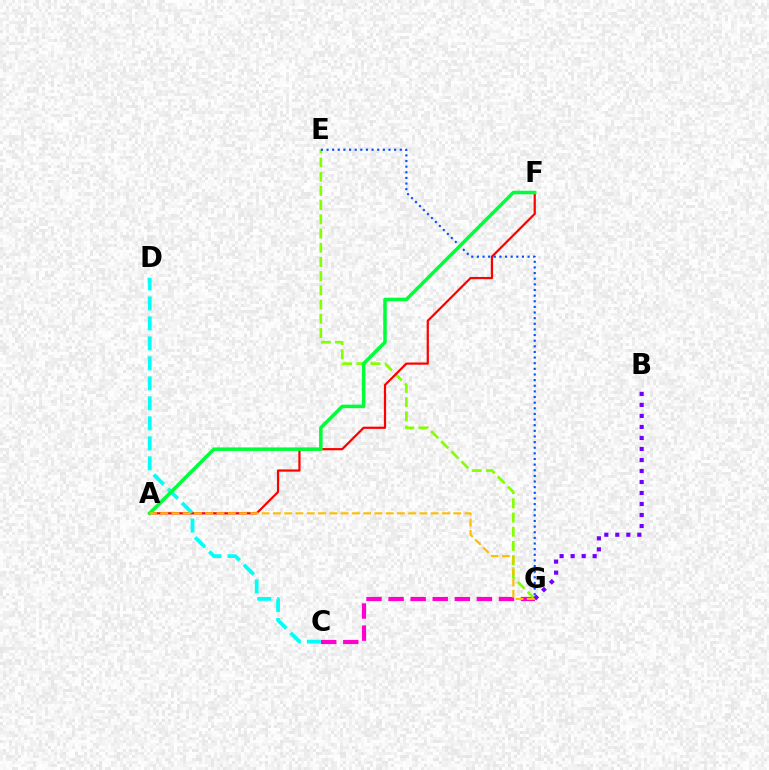{('C', 'G'): [{'color': '#ff00cf', 'line_style': 'dashed', 'thickness': 3.0}], ('E', 'G'): [{'color': '#84ff00', 'line_style': 'dashed', 'thickness': 1.93}, {'color': '#004bff', 'line_style': 'dotted', 'thickness': 1.53}], ('A', 'F'): [{'color': '#ff0000', 'line_style': 'solid', 'thickness': 1.6}, {'color': '#00ff39', 'line_style': 'solid', 'thickness': 2.53}], ('B', 'G'): [{'color': '#7200ff', 'line_style': 'dotted', 'thickness': 2.99}], ('C', 'D'): [{'color': '#00fff6', 'line_style': 'dashed', 'thickness': 2.72}], ('A', 'G'): [{'color': '#ffbd00', 'line_style': 'dashed', 'thickness': 1.53}]}